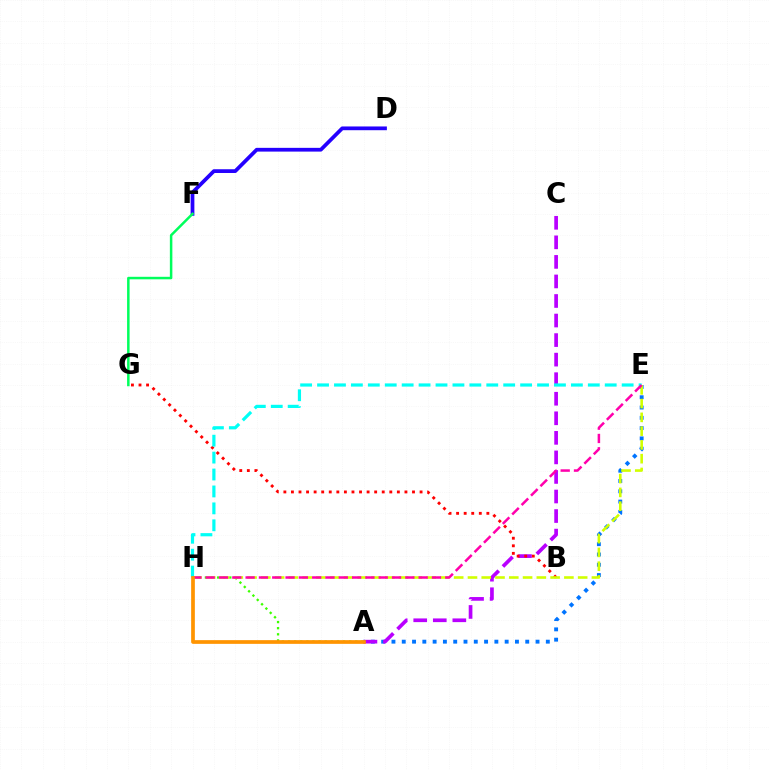{('A', 'H'): [{'color': '#3dff00', 'line_style': 'dotted', 'thickness': 1.66}, {'color': '#ff9400', 'line_style': 'solid', 'thickness': 2.67}], ('D', 'F'): [{'color': '#2500ff', 'line_style': 'solid', 'thickness': 2.7}], ('A', 'E'): [{'color': '#0074ff', 'line_style': 'dotted', 'thickness': 2.8}], ('A', 'C'): [{'color': '#b900ff', 'line_style': 'dashed', 'thickness': 2.66}], ('B', 'G'): [{'color': '#ff0000', 'line_style': 'dotted', 'thickness': 2.06}], ('E', 'H'): [{'color': '#00fff6', 'line_style': 'dashed', 'thickness': 2.3}, {'color': '#d1ff00', 'line_style': 'dashed', 'thickness': 1.87}, {'color': '#ff00ac', 'line_style': 'dashed', 'thickness': 1.81}], ('F', 'G'): [{'color': '#00ff5c', 'line_style': 'solid', 'thickness': 1.8}]}